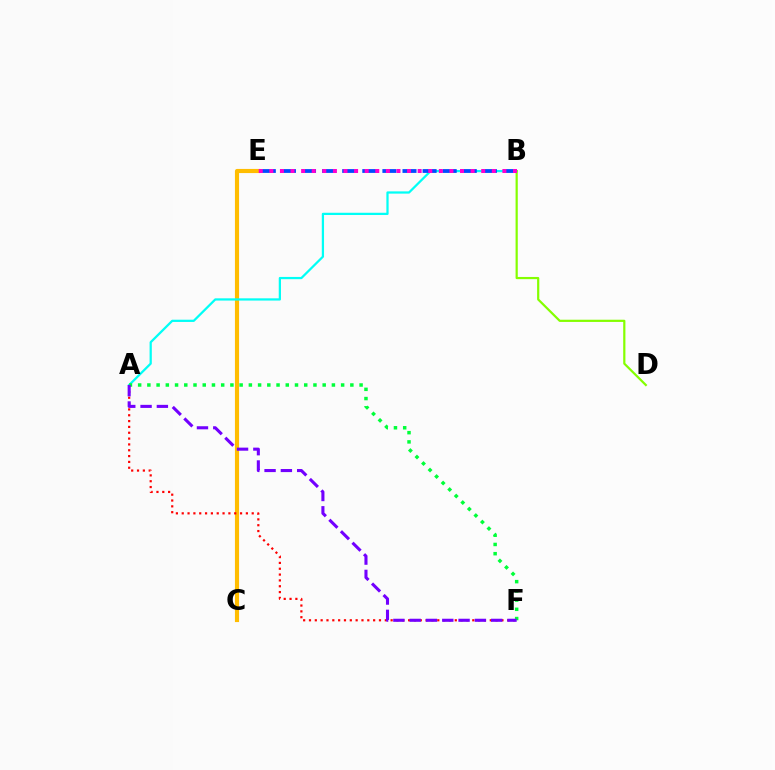{('C', 'E'): [{'color': '#ffbd00', 'line_style': 'solid', 'thickness': 2.97}], ('A', 'F'): [{'color': '#ff0000', 'line_style': 'dotted', 'thickness': 1.58}, {'color': '#00ff39', 'line_style': 'dotted', 'thickness': 2.51}, {'color': '#7200ff', 'line_style': 'dashed', 'thickness': 2.21}], ('A', 'B'): [{'color': '#00fff6', 'line_style': 'solid', 'thickness': 1.61}], ('B', 'D'): [{'color': '#84ff00', 'line_style': 'solid', 'thickness': 1.59}], ('B', 'E'): [{'color': '#004bff', 'line_style': 'dashed', 'thickness': 2.73}, {'color': '#ff00cf', 'line_style': 'dotted', 'thickness': 2.88}]}